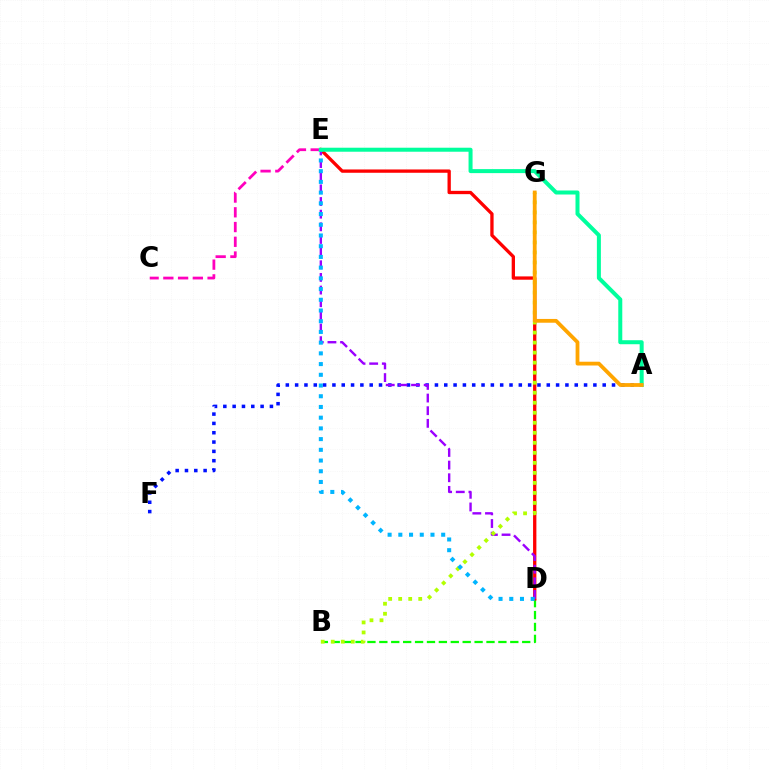{('A', 'F'): [{'color': '#0010ff', 'line_style': 'dotted', 'thickness': 2.53}], ('B', 'D'): [{'color': '#08ff00', 'line_style': 'dashed', 'thickness': 1.62}], ('D', 'E'): [{'color': '#ff0000', 'line_style': 'solid', 'thickness': 2.38}, {'color': '#9b00ff', 'line_style': 'dashed', 'thickness': 1.72}, {'color': '#00b5ff', 'line_style': 'dotted', 'thickness': 2.91}], ('C', 'E'): [{'color': '#ff00bd', 'line_style': 'dashed', 'thickness': 2.0}], ('B', 'G'): [{'color': '#b3ff00', 'line_style': 'dotted', 'thickness': 2.72}], ('A', 'E'): [{'color': '#00ff9d', 'line_style': 'solid', 'thickness': 2.89}], ('A', 'G'): [{'color': '#ffa500', 'line_style': 'solid', 'thickness': 2.73}]}